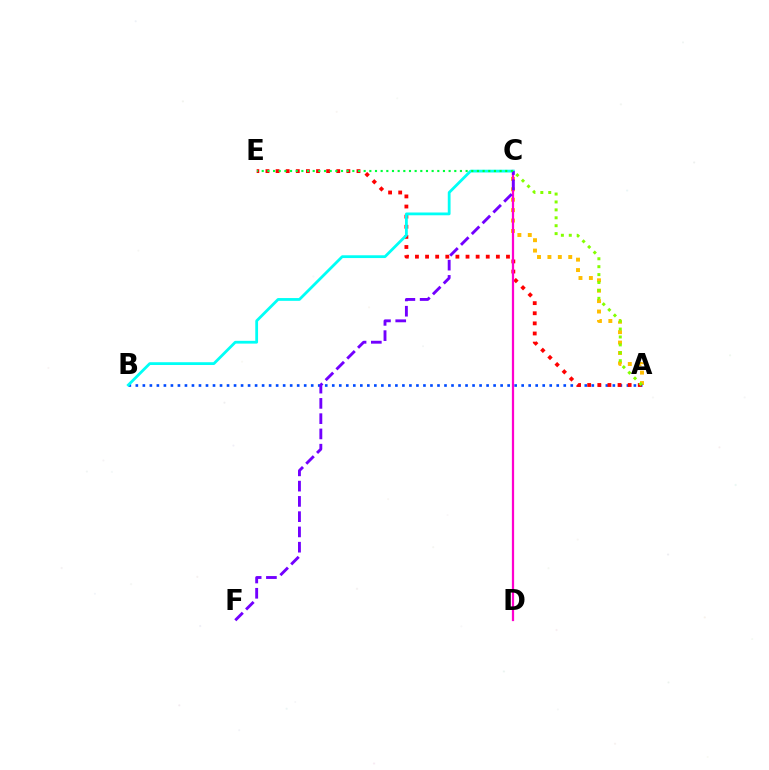{('A', 'C'): [{'color': '#ffbd00', 'line_style': 'dotted', 'thickness': 2.83}, {'color': '#84ff00', 'line_style': 'dotted', 'thickness': 2.15}], ('A', 'B'): [{'color': '#004bff', 'line_style': 'dotted', 'thickness': 1.91}], ('A', 'E'): [{'color': '#ff0000', 'line_style': 'dotted', 'thickness': 2.75}], ('C', 'D'): [{'color': '#ff00cf', 'line_style': 'solid', 'thickness': 1.61}], ('B', 'C'): [{'color': '#00fff6', 'line_style': 'solid', 'thickness': 2.0}], ('C', 'F'): [{'color': '#7200ff', 'line_style': 'dashed', 'thickness': 2.07}], ('C', 'E'): [{'color': '#00ff39', 'line_style': 'dotted', 'thickness': 1.54}]}